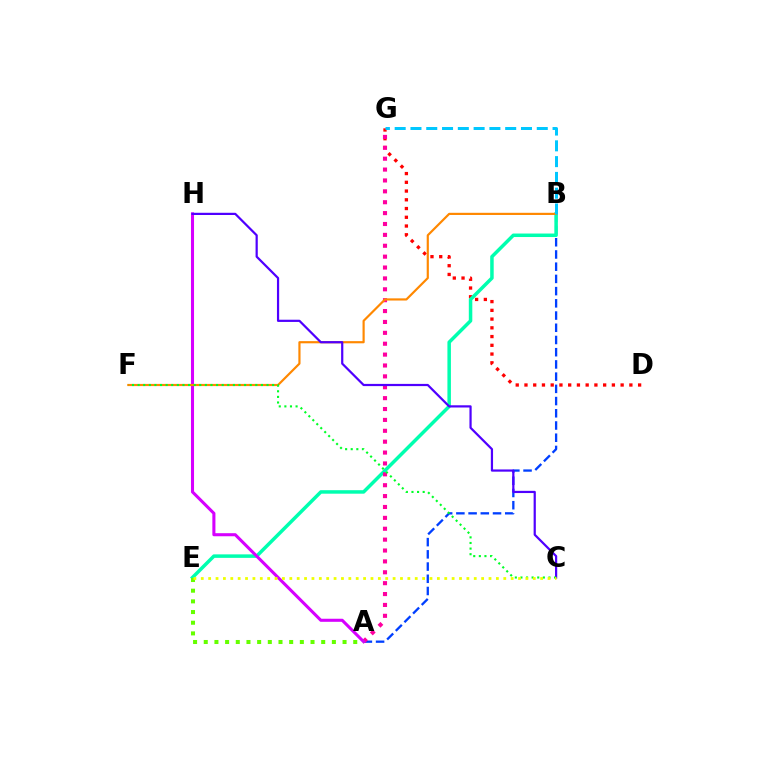{('D', 'G'): [{'color': '#ff0000', 'line_style': 'dotted', 'thickness': 2.38}], ('A', 'B'): [{'color': '#003fff', 'line_style': 'dashed', 'thickness': 1.66}], ('B', 'E'): [{'color': '#00ffaf', 'line_style': 'solid', 'thickness': 2.52}], ('A', 'G'): [{'color': '#ff00a0', 'line_style': 'dotted', 'thickness': 2.96}], ('A', 'H'): [{'color': '#d600ff', 'line_style': 'solid', 'thickness': 2.21}], ('B', 'F'): [{'color': '#ff8800', 'line_style': 'solid', 'thickness': 1.57}], ('C', 'H'): [{'color': '#4f00ff', 'line_style': 'solid', 'thickness': 1.59}], ('A', 'E'): [{'color': '#66ff00', 'line_style': 'dotted', 'thickness': 2.9}], ('C', 'F'): [{'color': '#00ff27', 'line_style': 'dotted', 'thickness': 1.52}], ('B', 'G'): [{'color': '#00c7ff', 'line_style': 'dashed', 'thickness': 2.14}], ('C', 'E'): [{'color': '#eeff00', 'line_style': 'dotted', 'thickness': 2.0}]}